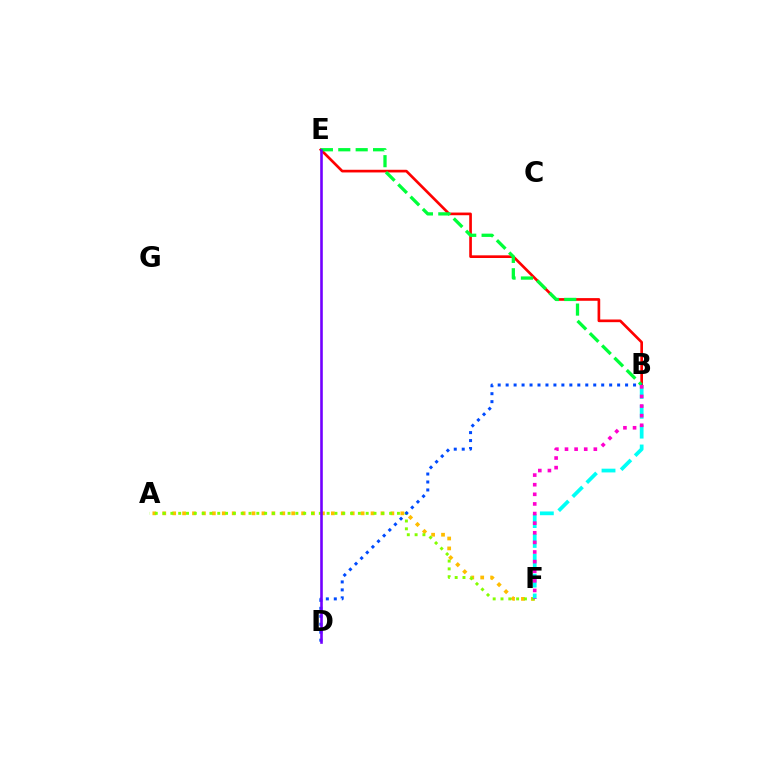{('B', 'E'): [{'color': '#ff0000', 'line_style': 'solid', 'thickness': 1.92}, {'color': '#00ff39', 'line_style': 'dashed', 'thickness': 2.36}], ('A', 'F'): [{'color': '#ffbd00', 'line_style': 'dotted', 'thickness': 2.69}, {'color': '#84ff00', 'line_style': 'dotted', 'thickness': 2.12}], ('B', 'D'): [{'color': '#004bff', 'line_style': 'dotted', 'thickness': 2.16}], ('B', 'F'): [{'color': '#00fff6', 'line_style': 'dashed', 'thickness': 2.7}, {'color': '#ff00cf', 'line_style': 'dotted', 'thickness': 2.61}], ('D', 'E'): [{'color': '#7200ff', 'line_style': 'solid', 'thickness': 1.87}]}